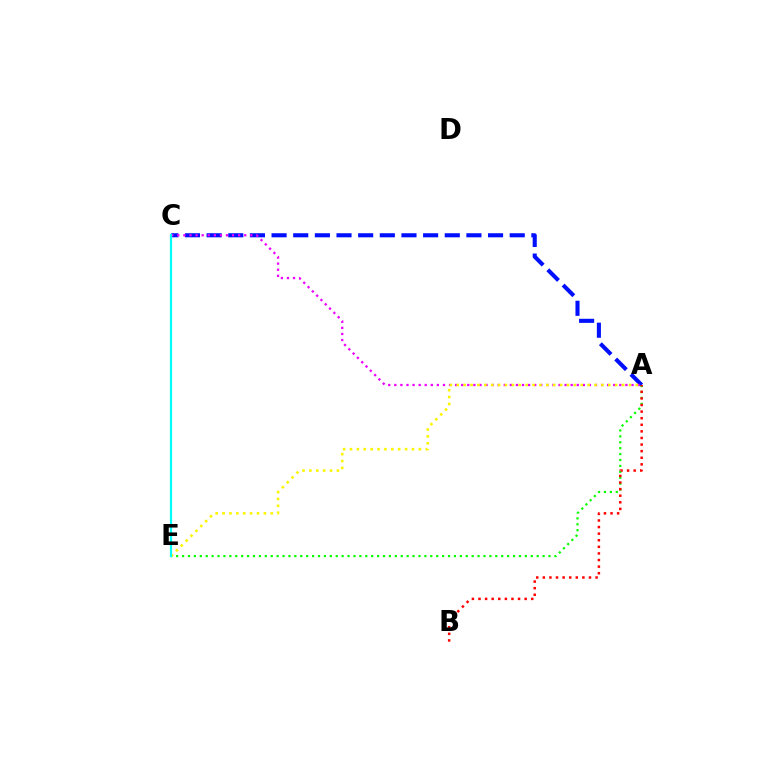{('A', 'C'): [{'color': '#0010ff', 'line_style': 'dashed', 'thickness': 2.94}, {'color': '#ee00ff', 'line_style': 'dotted', 'thickness': 1.65}], ('A', 'E'): [{'color': '#08ff00', 'line_style': 'dotted', 'thickness': 1.61}, {'color': '#fcf500', 'line_style': 'dotted', 'thickness': 1.87}], ('A', 'B'): [{'color': '#ff0000', 'line_style': 'dotted', 'thickness': 1.79}], ('C', 'E'): [{'color': '#00fff6', 'line_style': 'solid', 'thickness': 1.59}]}